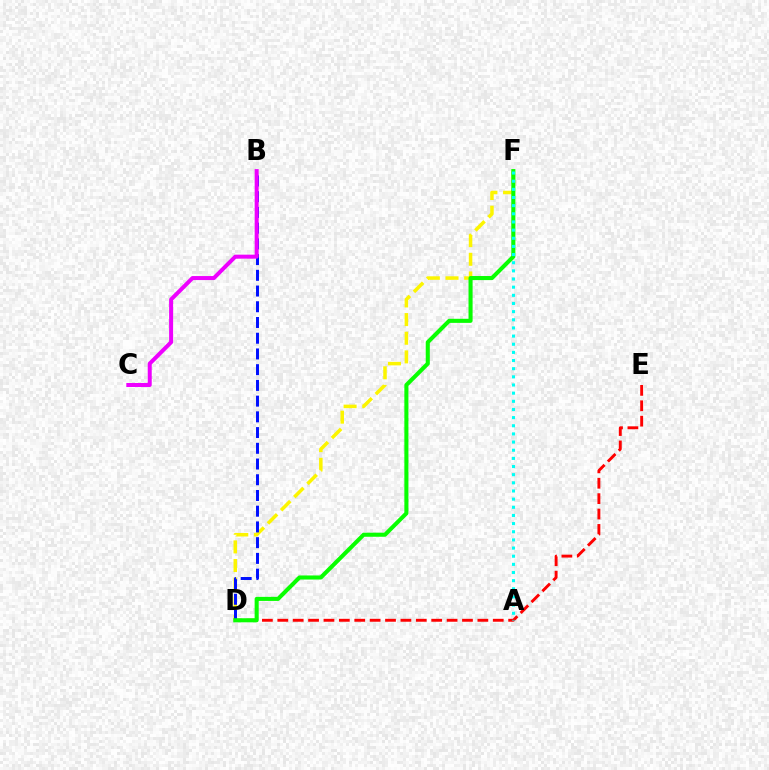{('D', 'F'): [{'color': '#fcf500', 'line_style': 'dashed', 'thickness': 2.53}, {'color': '#08ff00', 'line_style': 'solid', 'thickness': 2.93}], ('D', 'E'): [{'color': '#ff0000', 'line_style': 'dashed', 'thickness': 2.09}], ('B', 'D'): [{'color': '#0010ff', 'line_style': 'dashed', 'thickness': 2.14}], ('B', 'C'): [{'color': '#ee00ff', 'line_style': 'solid', 'thickness': 2.89}], ('A', 'F'): [{'color': '#00fff6', 'line_style': 'dotted', 'thickness': 2.22}]}